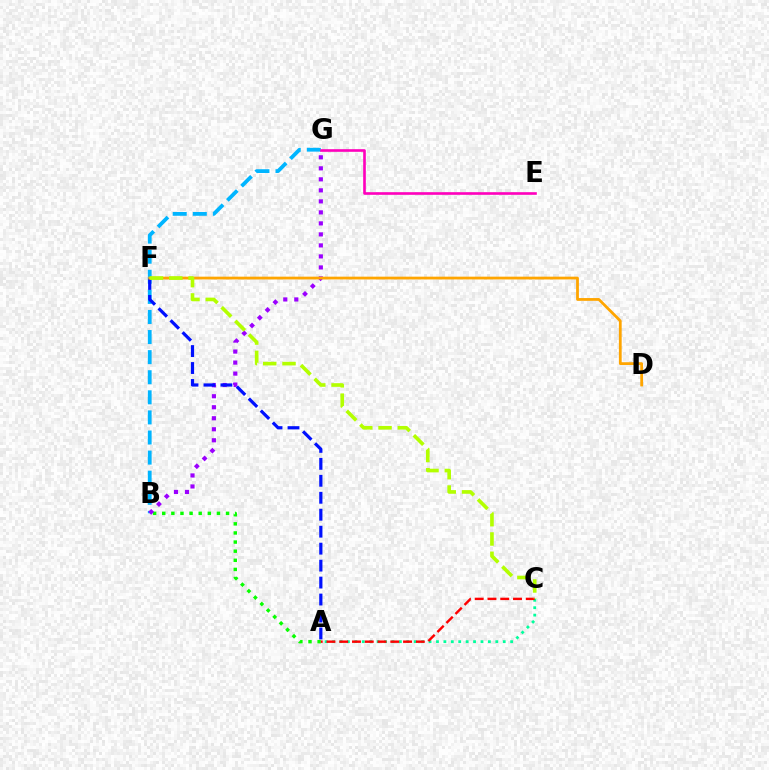{('A', 'B'): [{'color': '#08ff00', 'line_style': 'dotted', 'thickness': 2.48}], ('B', 'G'): [{'color': '#00b5ff', 'line_style': 'dashed', 'thickness': 2.73}, {'color': '#9b00ff', 'line_style': 'dotted', 'thickness': 2.99}], ('A', 'F'): [{'color': '#0010ff', 'line_style': 'dashed', 'thickness': 2.3}], ('D', 'F'): [{'color': '#ffa500', 'line_style': 'solid', 'thickness': 2.0}], ('A', 'C'): [{'color': '#00ff9d', 'line_style': 'dotted', 'thickness': 2.02}, {'color': '#ff0000', 'line_style': 'dashed', 'thickness': 1.73}], ('E', 'G'): [{'color': '#ff00bd', 'line_style': 'solid', 'thickness': 1.89}], ('C', 'F'): [{'color': '#b3ff00', 'line_style': 'dashed', 'thickness': 2.62}]}